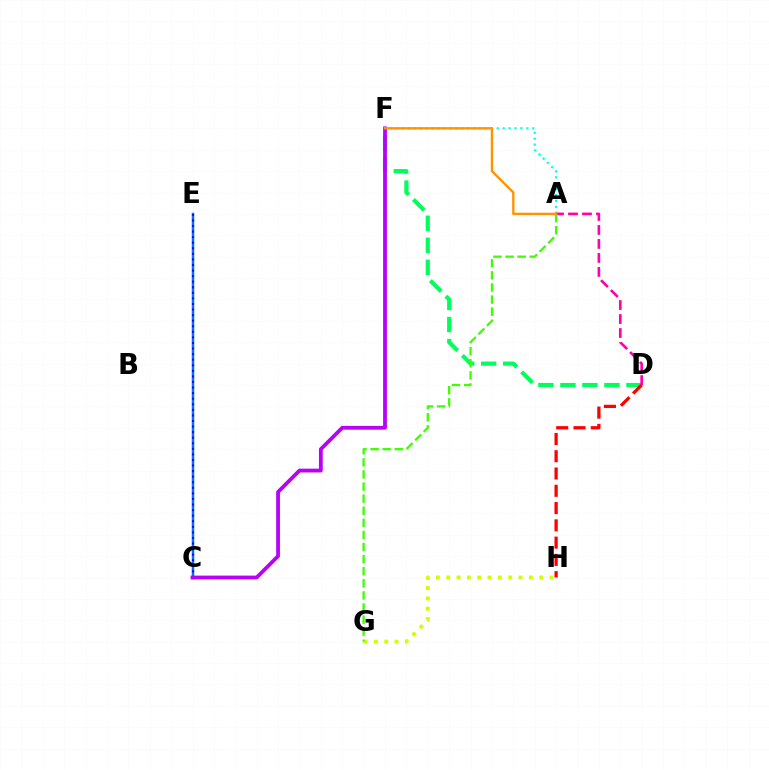{('D', 'F'): [{'color': '#00ff5c', 'line_style': 'dashed', 'thickness': 2.99}], ('C', 'E'): [{'color': '#0074ff', 'line_style': 'solid', 'thickness': 1.78}, {'color': '#2500ff', 'line_style': 'dotted', 'thickness': 1.51}], ('G', 'H'): [{'color': '#d1ff00', 'line_style': 'dotted', 'thickness': 2.81}], ('D', 'H'): [{'color': '#ff0000', 'line_style': 'dashed', 'thickness': 2.35}], ('A', 'F'): [{'color': '#00fff6', 'line_style': 'dotted', 'thickness': 1.61}, {'color': '#ff9400', 'line_style': 'solid', 'thickness': 1.72}], ('C', 'F'): [{'color': '#b900ff', 'line_style': 'solid', 'thickness': 2.73}], ('A', 'D'): [{'color': '#ff00ac', 'line_style': 'dashed', 'thickness': 1.9}], ('A', 'G'): [{'color': '#3dff00', 'line_style': 'dashed', 'thickness': 1.64}]}